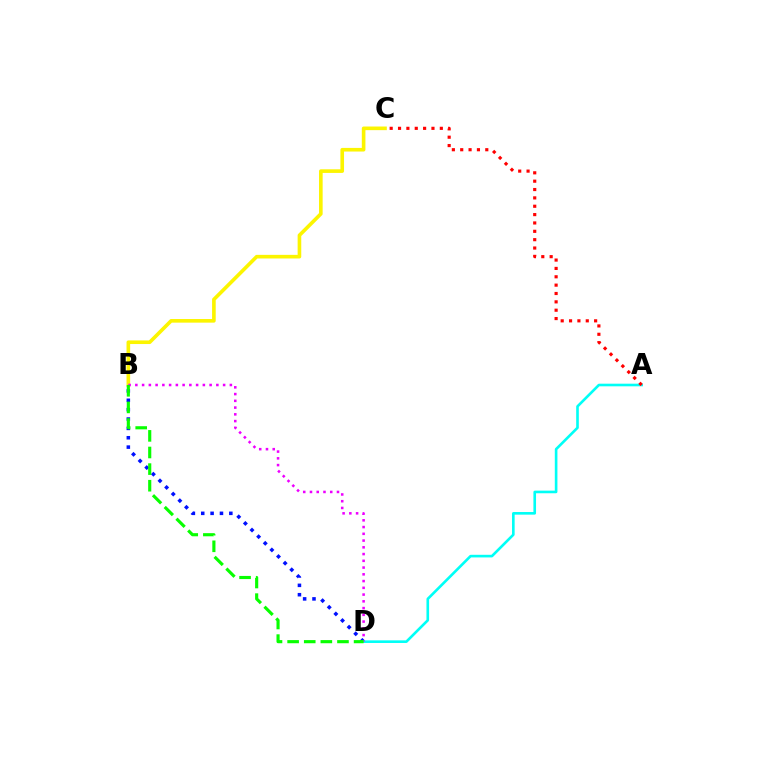{('B', 'C'): [{'color': '#fcf500', 'line_style': 'solid', 'thickness': 2.61}], ('B', 'D'): [{'color': '#0010ff', 'line_style': 'dotted', 'thickness': 2.54}, {'color': '#ee00ff', 'line_style': 'dotted', 'thickness': 1.83}, {'color': '#08ff00', 'line_style': 'dashed', 'thickness': 2.26}], ('A', 'D'): [{'color': '#00fff6', 'line_style': 'solid', 'thickness': 1.89}], ('A', 'C'): [{'color': '#ff0000', 'line_style': 'dotted', 'thickness': 2.27}]}